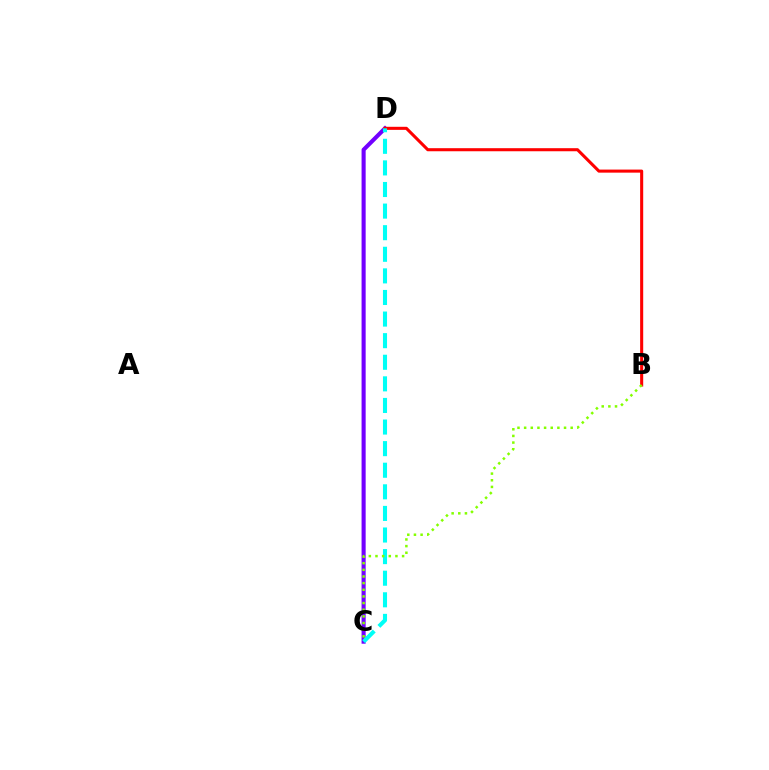{('C', 'D'): [{'color': '#7200ff', 'line_style': 'solid', 'thickness': 2.94}, {'color': '#00fff6', 'line_style': 'dashed', 'thickness': 2.93}], ('B', 'D'): [{'color': '#ff0000', 'line_style': 'solid', 'thickness': 2.21}], ('B', 'C'): [{'color': '#84ff00', 'line_style': 'dotted', 'thickness': 1.81}]}